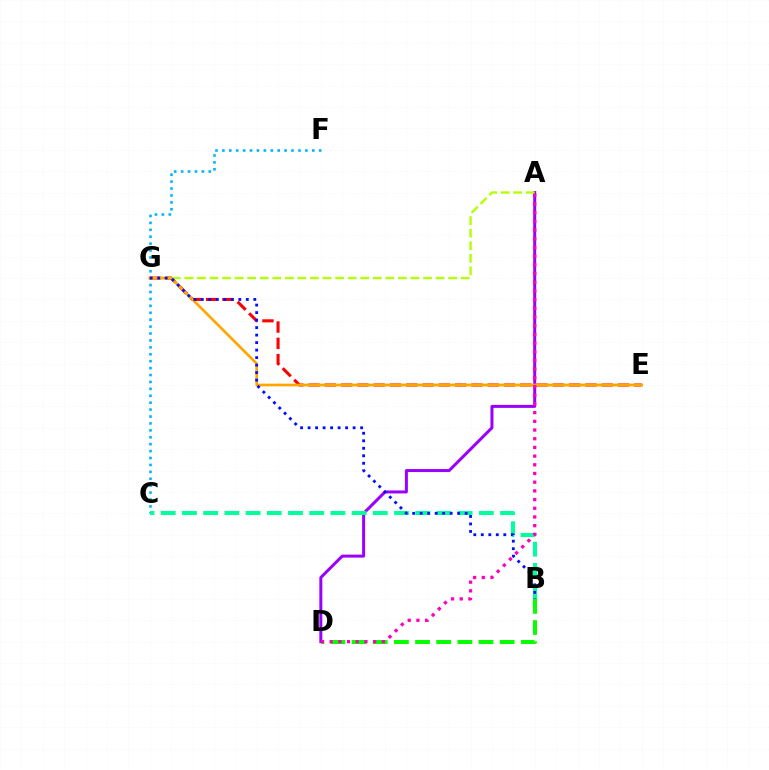{('C', 'F'): [{'color': '#00b5ff', 'line_style': 'dotted', 'thickness': 1.88}], ('A', 'D'): [{'color': '#9b00ff', 'line_style': 'solid', 'thickness': 2.16}, {'color': '#ff00bd', 'line_style': 'dotted', 'thickness': 2.36}], ('E', 'G'): [{'color': '#ff0000', 'line_style': 'dashed', 'thickness': 2.21}, {'color': '#ffa500', 'line_style': 'solid', 'thickness': 1.93}], ('B', 'C'): [{'color': '#00ff9d', 'line_style': 'dashed', 'thickness': 2.88}], ('A', 'G'): [{'color': '#b3ff00', 'line_style': 'dashed', 'thickness': 1.71}], ('B', 'G'): [{'color': '#0010ff', 'line_style': 'dotted', 'thickness': 2.04}], ('B', 'D'): [{'color': '#08ff00', 'line_style': 'dashed', 'thickness': 2.87}]}